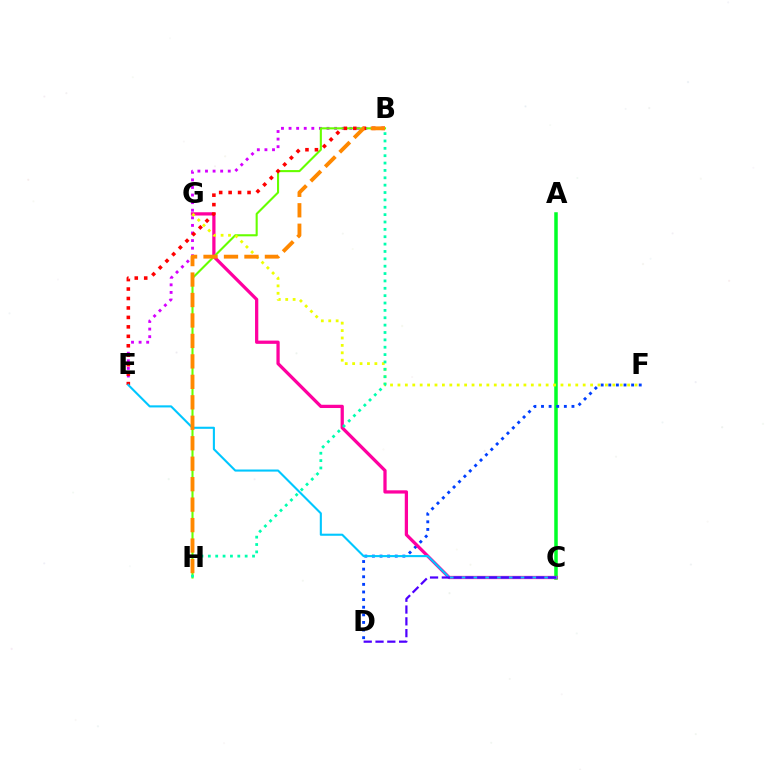{('A', 'C'): [{'color': '#00ff27', 'line_style': 'solid', 'thickness': 2.52}], ('B', 'E'): [{'color': '#d600ff', 'line_style': 'dotted', 'thickness': 2.06}, {'color': '#ff0000', 'line_style': 'dotted', 'thickness': 2.57}], ('D', 'F'): [{'color': '#003fff', 'line_style': 'dotted', 'thickness': 2.07}], ('C', 'G'): [{'color': '#ff00a0', 'line_style': 'solid', 'thickness': 2.35}], ('B', 'H'): [{'color': '#66ff00', 'line_style': 'solid', 'thickness': 1.51}, {'color': '#00ffaf', 'line_style': 'dotted', 'thickness': 2.0}, {'color': '#ff8800', 'line_style': 'dashed', 'thickness': 2.78}], ('F', 'G'): [{'color': '#eeff00', 'line_style': 'dotted', 'thickness': 2.01}], ('C', 'E'): [{'color': '#00c7ff', 'line_style': 'solid', 'thickness': 1.51}], ('C', 'D'): [{'color': '#4f00ff', 'line_style': 'dashed', 'thickness': 1.6}]}